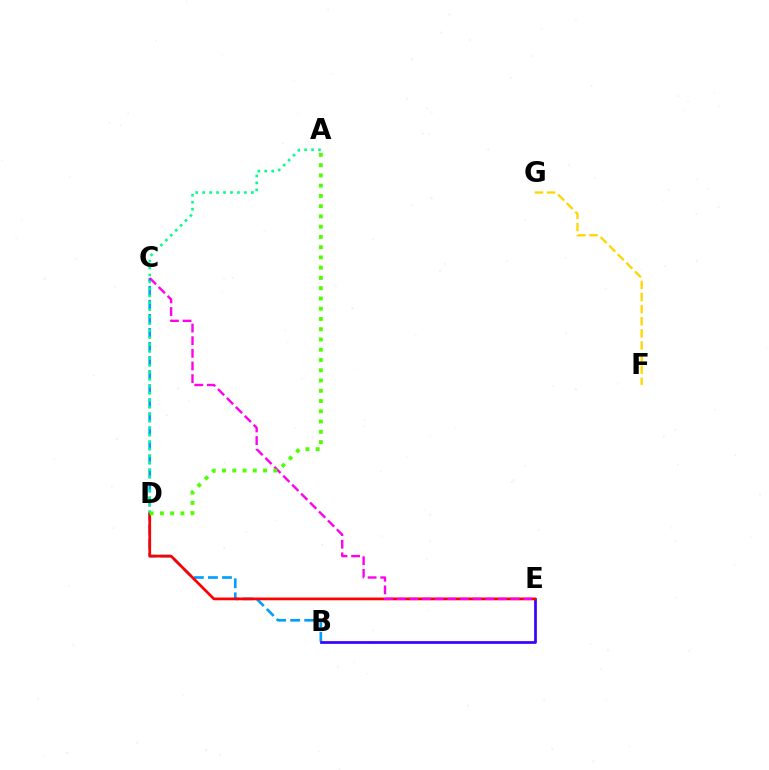{('B', 'C'): [{'color': '#009eff', 'line_style': 'dashed', 'thickness': 1.91}], ('B', 'E'): [{'color': '#3700ff', 'line_style': 'solid', 'thickness': 1.95}], ('D', 'E'): [{'color': '#ff0000', 'line_style': 'solid', 'thickness': 1.97}], ('C', 'E'): [{'color': '#ff00ed', 'line_style': 'dashed', 'thickness': 1.72}], ('A', 'D'): [{'color': '#00ff86', 'line_style': 'dotted', 'thickness': 1.89}, {'color': '#4fff00', 'line_style': 'dotted', 'thickness': 2.79}], ('F', 'G'): [{'color': '#ffd500', 'line_style': 'dashed', 'thickness': 1.65}]}